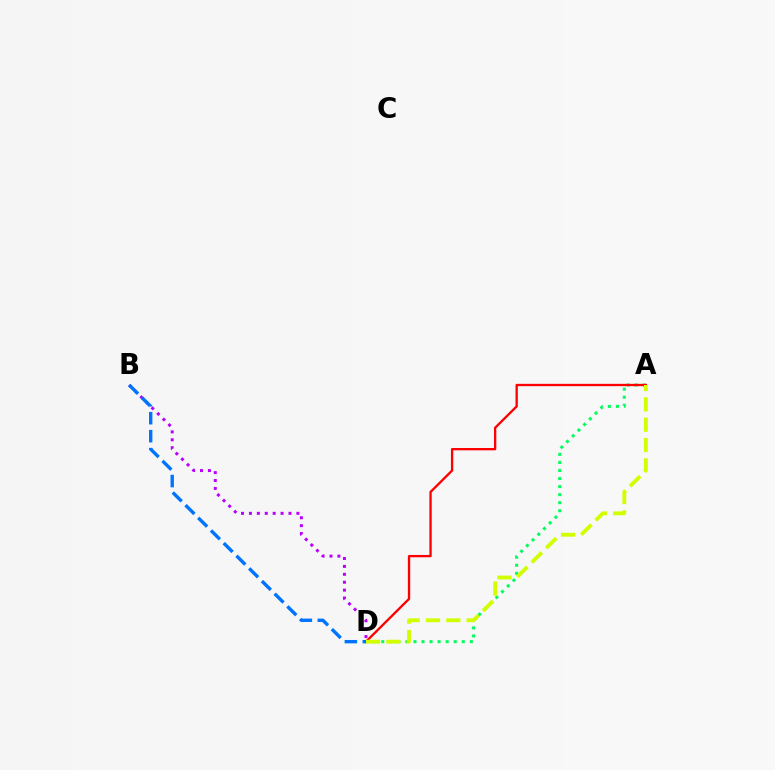{('A', 'D'): [{'color': '#00ff5c', 'line_style': 'dotted', 'thickness': 2.19}, {'color': '#ff0000', 'line_style': 'solid', 'thickness': 1.67}, {'color': '#d1ff00', 'line_style': 'dashed', 'thickness': 2.76}], ('B', 'D'): [{'color': '#b900ff', 'line_style': 'dotted', 'thickness': 2.15}, {'color': '#0074ff', 'line_style': 'dashed', 'thickness': 2.44}]}